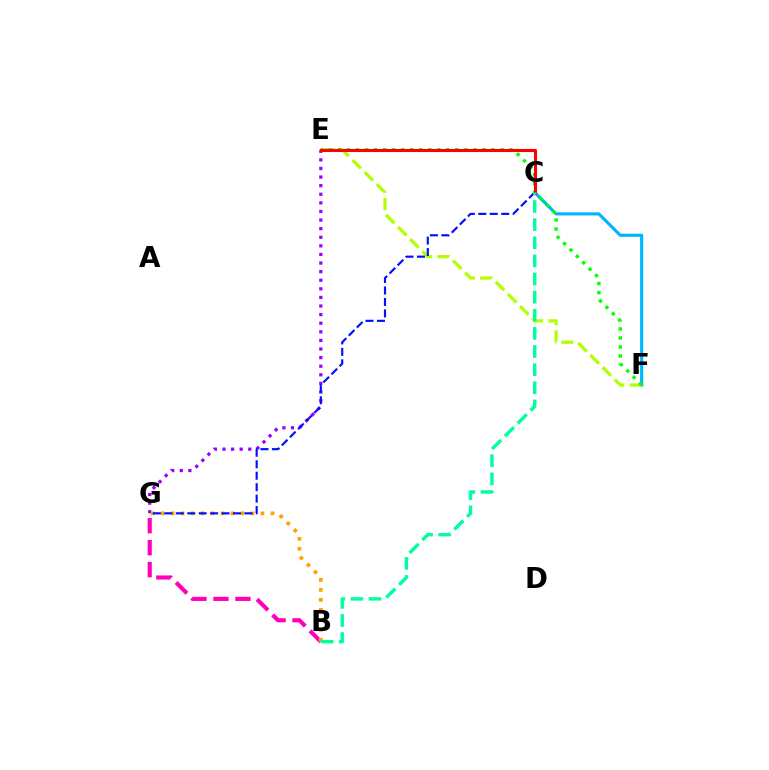{('C', 'F'): [{'color': '#00b5ff', 'line_style': 'solid', 'thickness': 2.24}], ('E', 'G'): [{'color': '#9b00ff', 'line_style': 'dotted', 'thickness': 2.34}], ('B', 'G'): [{'color': '#ff00bd', 'line_style': 'dashed', 'thickness': 2.99}, {'color': '#ffa500', 'line_style': 'dotted', 'thickness': 2.71}], ('E', 'F'): [{'color': '#b3ff00', 'line_style': 'dashed', 'thickness': 2.34}, {'color': '#08ff00', 'line_style': 'dotted', 'thickness': 2.45}], ('C', 'G'): [{'color': '#0010ff', 'line_style': 'dashed', 'thickness': 1.56}], ('C', 'E'): [{'color': '#ff0000', 'line_style': 'solid', 'thickness': 2.22}], ('B', 'C'): [{'color': '#00ff9d', 'line_style': 'dashed', 'thickness': 2.46}]}